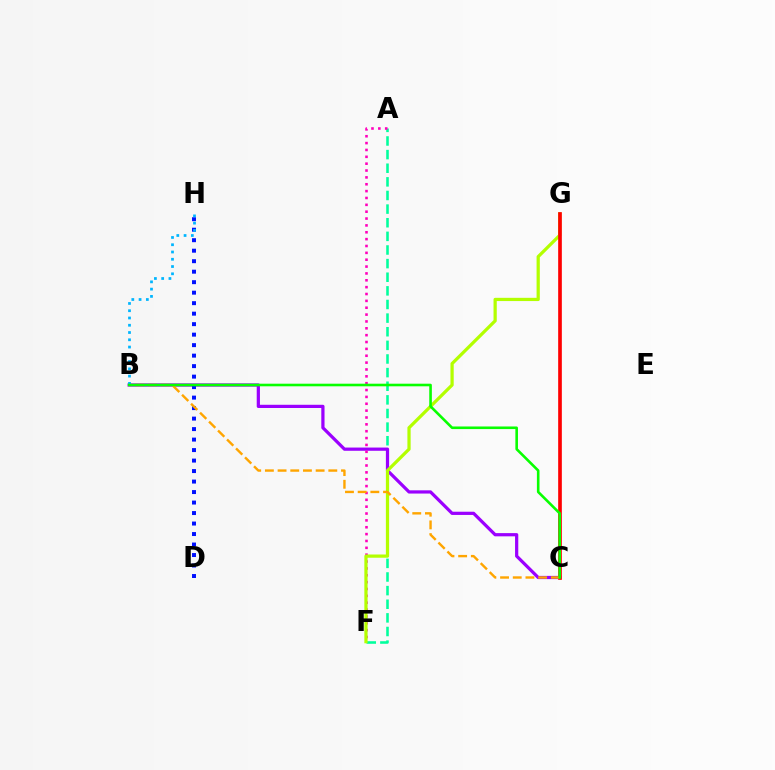{('A', 'F'): [{'color': '#00ff9d', 'line_style': 'dashed', 'thickness': 1.85}, {'color': '#ff00bd', 'line_style': 'dotted', 'thickness': 1.86}], ('B', 'C'): [{'color': '#9b00ff', 'line_style': 'solid', 'thickness': 2.32}, {'color': '#ffa500', 'line_style': 'dashed', 'thickness': 1.72}, {'color': '#08ff00', 'line_style': 'solid', 'thickness': 1.87}], ('F', 'G'): [{'color': '#b3ff00', 'line_style': 'solid', 'thickness': 2.33}], ('D', 'H'): [{'color': '#0010ff', 'line_style': 'dotted', 'thickness': 2.85}], ('C', 'G'): [{'color': '#ff0000', 'line_style': 'solid', 'thickness': 2.65}], ('B', 'H'): [{'color': '#00b5ff', 'line_style': 'dotted', 'thickness': 1.97}]}